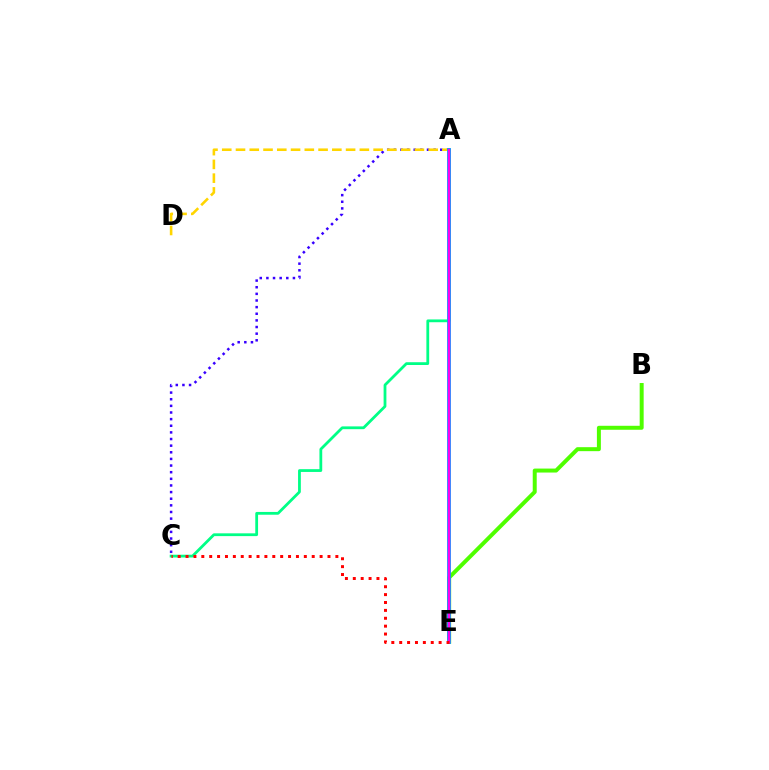{('B', 'E'): [{'color': '#4fff00', 'line_style': 'solid', 'thickness': 2.86}], ('A', 'C'): [{'color': '#3700ff', 'line_style': 'dotted', 'thickness': 1.8}, {'color': '#00ff86', 'line_style': 'solid', 'thickness': 2.01}], ('A', 'D'): [{'color': '#ffd500', 'line_style': 'dashed', 'thickness': 1.87}], ('A', 'E'): [{'color': '#009eff', 'line_style': 'solid', 'thickness': 2.73}, {'color': '#ff00ed', 'line_style': 'solid', 'thickness': 1.72}], ('C', 'E'): [{'color': '#ff0000', 'line_style': 'dotted', 'thickness': 2.14}]}